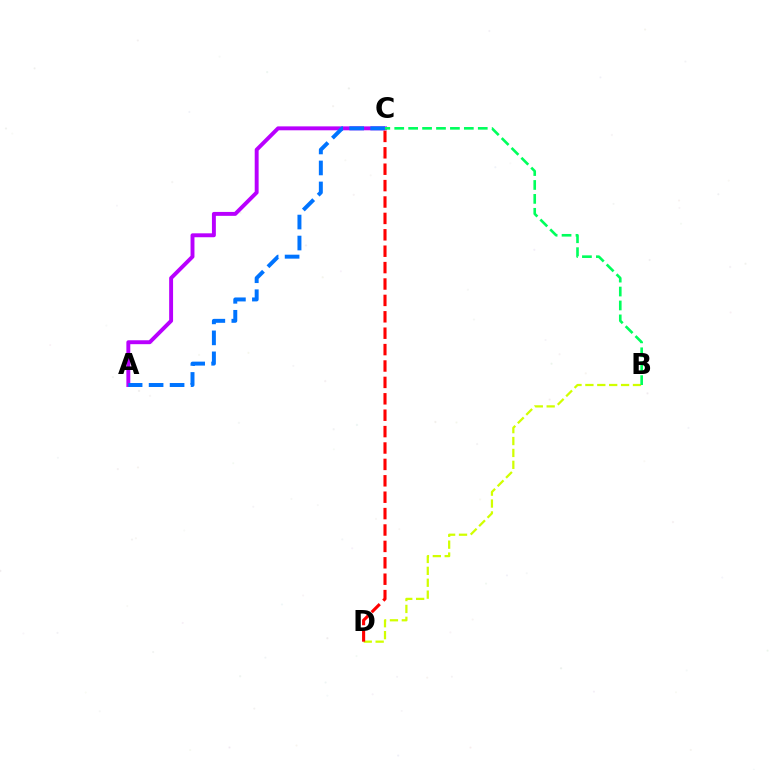{('A', 'C'): [{'color': '#b900ff', 'line_style': 'solid', 'thickness': 2.82}, {'color': '#0074ff', 'line_style': 'dashed', 'thickness': 2.85}], ('B', 'D'): [{'color': '#d1ff00', 'line_style': 'dashed', 'thickness': 1.62}], ('C', 'D'): [{'color': '#ff0000', 'line_style': 'dashed', 'thickness': 2.23}], ('B', 'C'): [{'color': '#00ff5c', 'line_style': 'dashed', 'thickness': 1.89}]}